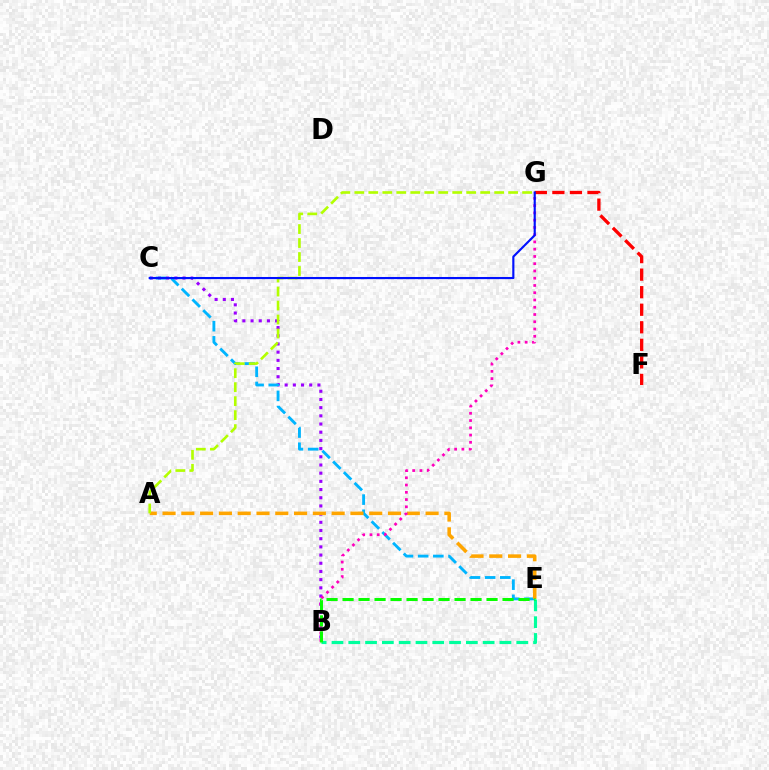{('B', 'C'): [{'color': '#9b00ff', 'line_style': 'dotted', 'thickness': 2.23}], ('C', 'E'): [{'color': '#00b5ff', 'line_style': 'dashed', 'thickness': 2.06}], ('B', 'E'): [{'color': '#00ff9d', 'line_style': 'dashed', 'thickness': 2.28}, {'color': '#08ff00', 'line_style': 'dashed', 'thickness': 2.17}], ('A', 'E'): [{'color': '#ffa500', 'line_style': 'dashed', 'thickness': 2.55}], ('B', 'G'): [{'color': '#ff00bd', 'line_style': 'dotted', 'thickness': 1.97}], ('A', 'G'): [{'color': '#b3ff00', 'line_style': 'dashed', 'thickness': 1.9}], ('F', 'G'): [{'color': '#ff0000', 'line_style': 'dashed', 'thickness': 2.38}], ('C', 'G'): [{'color': '#0010ff', 'line_style': 'solid', 'thickness': 1.55}]}